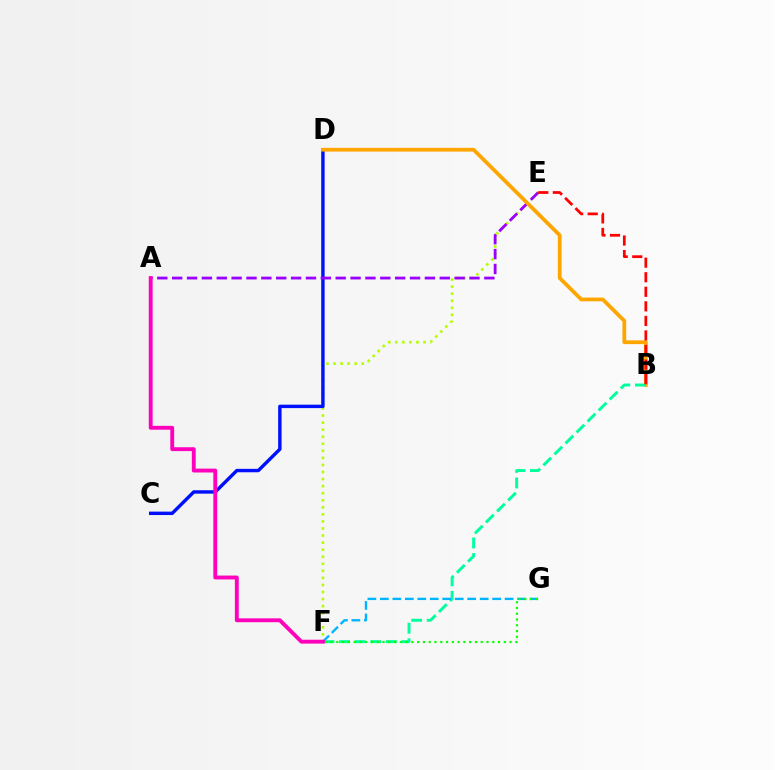{('E', 'F'): [{'color': '#b3ff00', 'line_style': 'dotted', 'thickness': 1.92}], ('C', 'D'): [{'color': '#0010ff', 'line_style': 'solid', 'thickness': 2.46}], ('A', 'E'): [{'color': '#9b00ff', 'line_style': 'dashed', 'thickness': 2.02}], ('B', 'D'): [{'color': '#ffa500', 'line_style': 'solid', 'thickness': 2.7}], ('B', 'F'): [{'color': '#00ff9d', 'line_style': 'dashed', 'thickness': 2.12}], ('B', 'E'): [{'color': '#ff0000', 'line_style': 'dashed', 'thickness': 1.98}], ('F', 'G'): [{'color': '#00b5ff', 'line_style': 'dashed', 'thickness': 1.69}, {'color': '#08ff00', 'line_style': 'dotted', 'thickness': 1.57}], ('A', 'F'): [{'color': '#ff00bd', 'line_style': 'solid', 'thickness': 2.79}]}